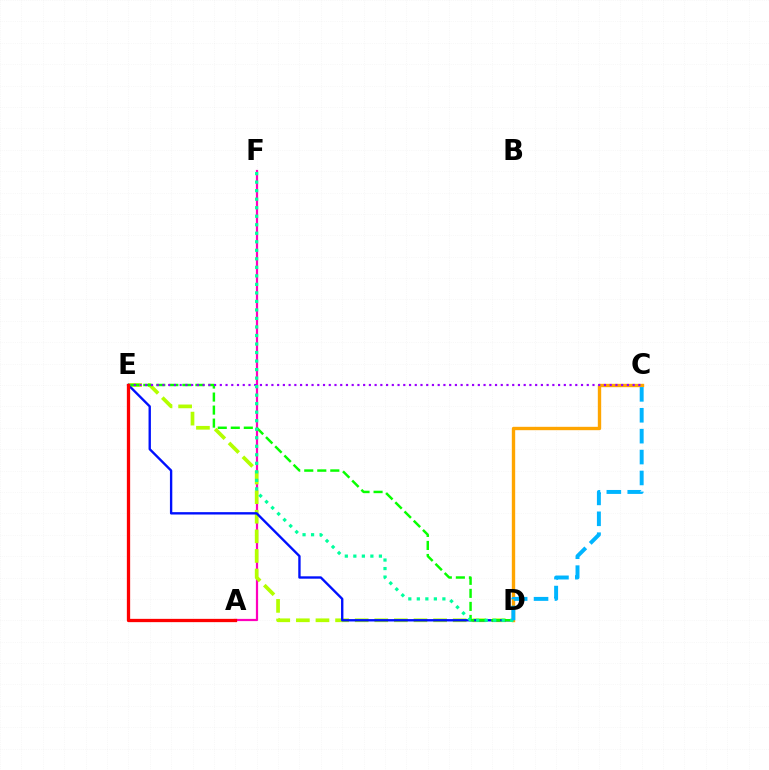{('A', 'F'): [{'color': '#ff00bd', 'line_style': 'solid', 'thickness': 1.6}], ('D', 'E'): [{'color': '#b3ff00', 'line_style': 'dashed', 'thickness': 2.66}, {'color': '#0010ff', 'line_style': 'solid', 'thickness': 1.7}, {'color': '#08ff00', 'line_style': 'dashed', 'thickness': 1.77}], ('C', 'D'): [{'color': '#ffa500', 'line_style': 'solid', 'thickness': 2.42}, {'color': '#00b5ff', 'line_style': 'dashed', 'thickness': 2.84}], ('C', 'E'): [{'color': '#9b00ff', 'line_style': 'dotted', 'thickness': 1.56}], ('D', 'F'): [{'color': '#00ff9d', 'line_style': 'dotted', 'thickness': 2.32}], ('A', 'E'): [{'color': '#ff0000', 'line_style': 'solid', 'thickness': 2.37}]}